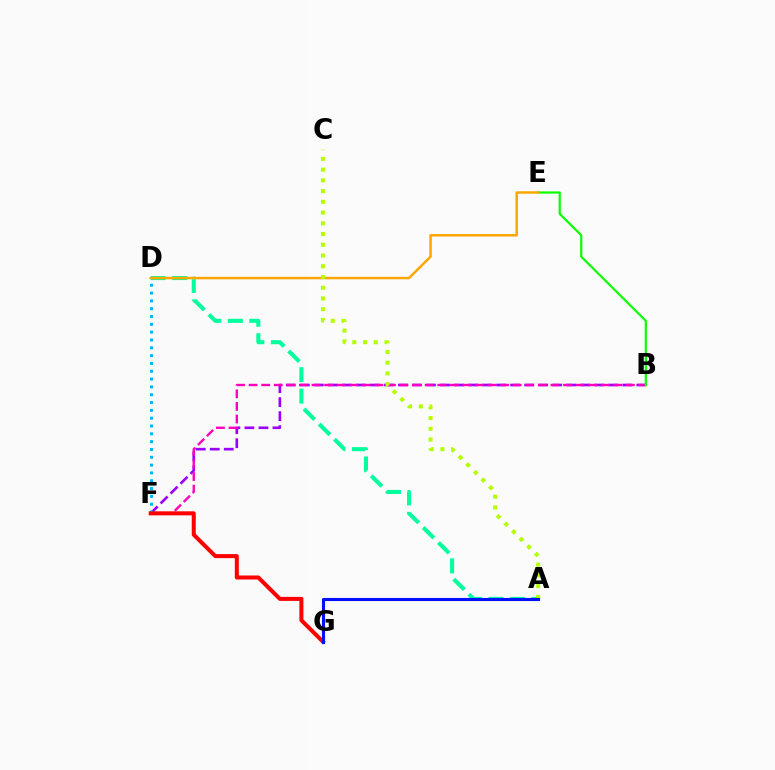{('B', 'F'): [{'color': '#9b00ff', 'line_style': 'dashed', 'thickness': 1.9}, {'color': '#ff00bd', 'line_style': 'dashed', 'thickness': 1.71}], ('B', 'E'): [{'color': '#08ff00', 'line_style': 'solid', 'thickness': 1.58}], ('D', 'F'): [{'color': '#00b5ff', 'line_style': 'dotted', 'thickness': 2.12}], ('F', 'G'): [{'color': '#ff0000', 'line_style': 'solid', 'thickness': 2.89}], ('A', 'D'): [{'color': '#00ff9d', 'line_style': 'dashed', 'thickness': 2.92}], ('D', 'E'): [{'color': '#ffa500', 'line_style': 'solid', 'thickness': 1.78}], ('A', 'C'): [{'color': '#b3ff00', 'line_style': 'dotted', 'thickness': 2.92}], ('A', 'G'): [{'color': '#0010ff', 'line_style': 'solid', 'thickness': 2.24}]}